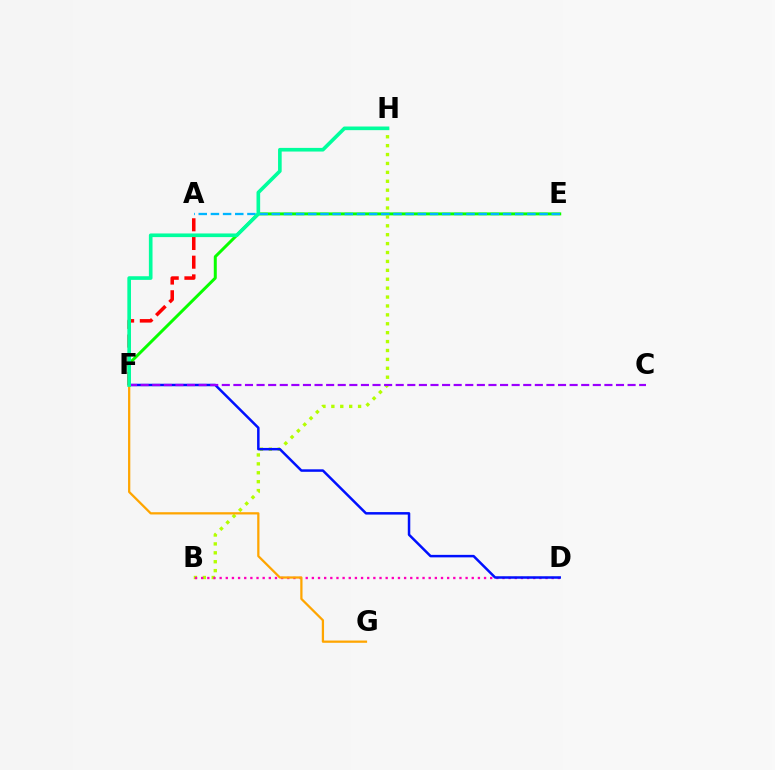{('E', 'F'): [{'color': '#08ff00', 'line_style': 'solid', 'thickness': 2.15}], ('B', 'H'): [{'color': '#b3ff00', 'line_style': 'dotted', 'thickness': 2.42}], ('B', 'D'): [{'color': '#ff00bd', 'line_style': 'dotted', 'thickness': 1.67}], ('D', 'F'): [{'color': '#0010ff', 'line_style': 'solid', 'thickness': 1.8}], ('A', 'F'): [{'color': '#ff0000', 'line_style': 'dashed', 'thickness': 2.54}], ('C', 'F'): [{'color': '#9b00ff', 'line_style': 'dashed', 'thickness': 1.58}], ('A', 'E'): [{'color': '#00b5ff', 'line_style': 'dashed', 'thickness': 1.65}], ('F', 'G'): [{'color': '#ffa500', 'line_style': 'solid', 'thickness': 1.63}], ('F', 'H'): [{'color': '#00ff9d', 'line_style': 'solid', 'thickness': 2.62}]}